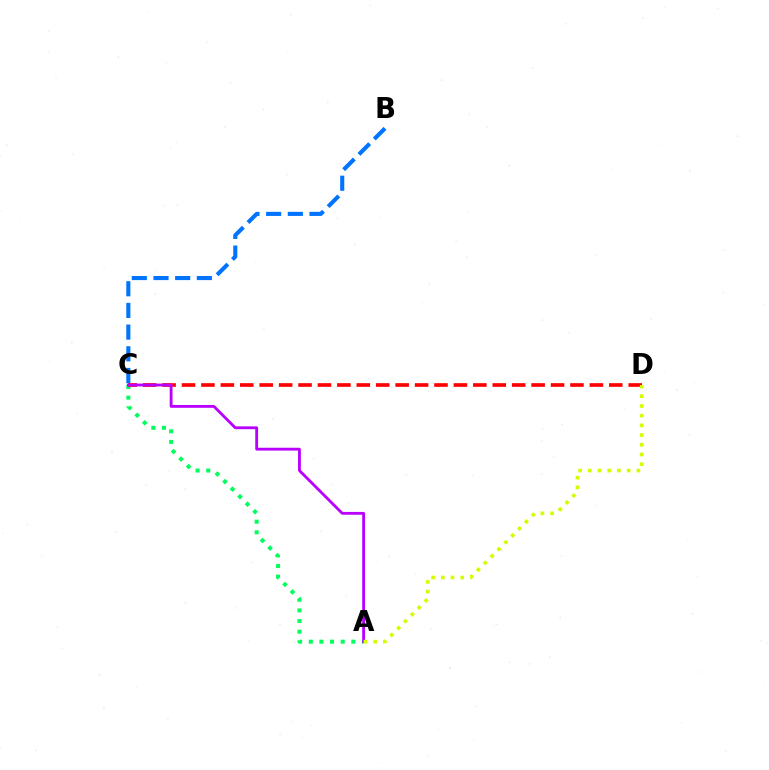{('B', 'C'): [{'color': '#0074ff', 'line_style': 'dashed', 'thickness': 2.95}], ('A', 'C'): [{'color': '#00ff5c', 'line_style': 'dotted', 'thickness': 2.89}, {'color': '#b900ff', 'line_style': 'solid', 'thickness': 2.03}], ('C', 'D'): [{'color': '#ff0000', 'line_style': 'dashed', 'thickness': 2.64}], ('A', 'D'): [{'color': '#d1ff00', 'line_style': 'dotted', 'thickness': 2.64}]}